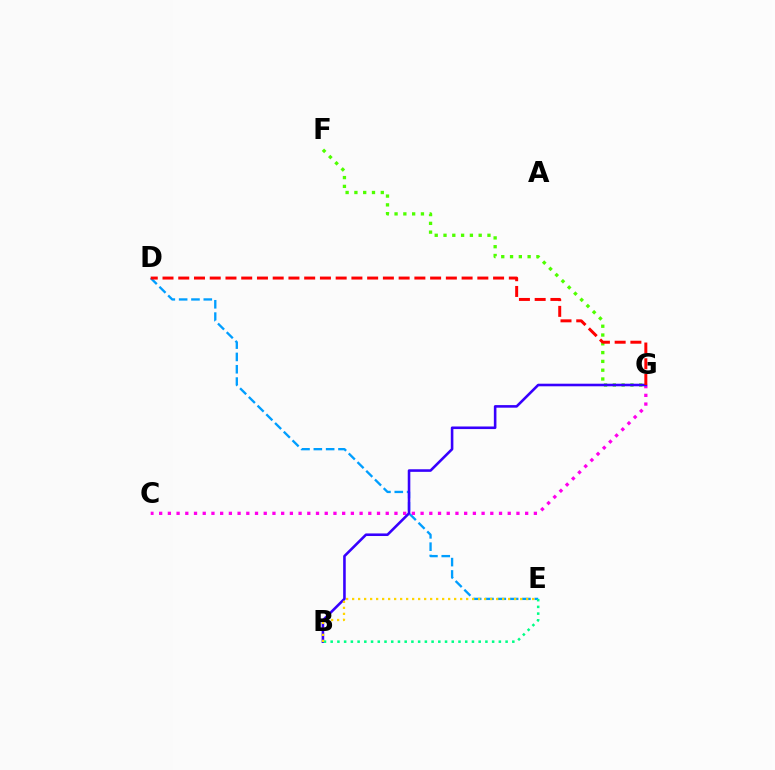{('D', 'E'): [{'color': '#009eff', 'line_style': 'dashed', 'thickness': 1.67}], ('C', 'G'): [{'color': '#ff00ed', 'line_style': 'dotted', 'thickness': 2.37}], ('F', 'G'): [{'color': '#4fff00', 'line_style': 'dotted', 'thickness': 2.39}], ('B', 'G'): [{'color': '#3700ff', 'line_style': 'solid', 'thickness': 1.86}], ('D', 'G'): [{'color': '#ff0000', 'line_style': 'dashed', 'thickness': 2.14}], ('B', 'E'): [{'color': '#00ff86', 'line_style': 'dotted', 'thickness': 1.83}, {'color': '#ffd500', 'line_style': 'dotted', 'thickness': 1.63}]}